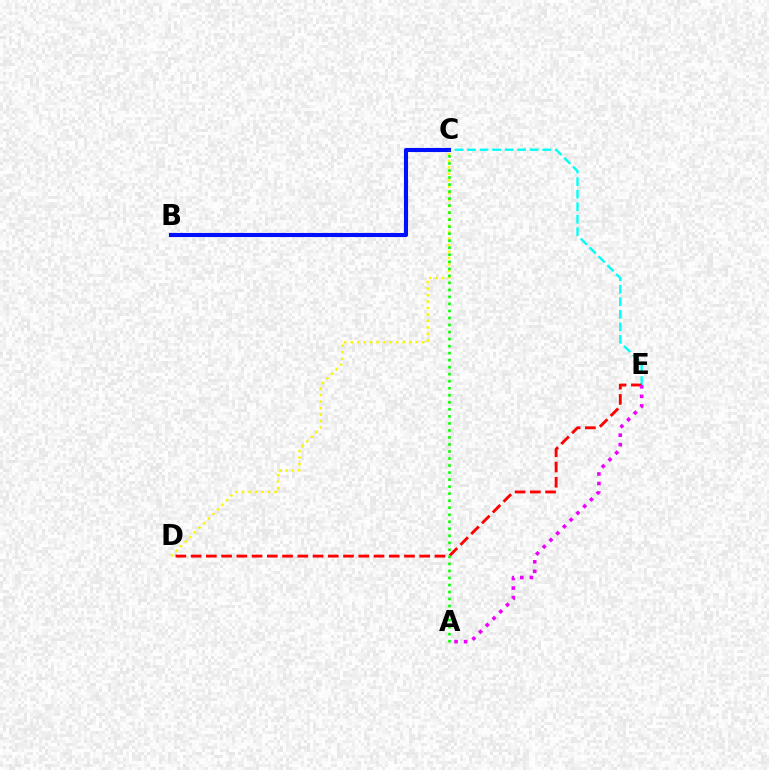{('C', 'E'): [{'color': '#00fff6', 'line_style': 'dashed', 'thickness': 1.7}], ('D', 'E'): [{'color': '#ff0000', 'line_style': 'dashed', 'thickness': 2.07}], ('A', 'E'): [{'color': '#ee00ff', 'line_style': 'dotted', 'thickness': 2.59}], ('B', 'C'): [{'color': '#0010ff', 'line_style': 'solid', 'thickness': 2.94}], ('C', 'D'): [{'color': '#fcf500', 'line_style': 'dotted', 'thickness': 1.76}], ('A', 'C'): [{'color': '#08ff00', 'line_style': 'dotted', 'thickness': 1.91}]}